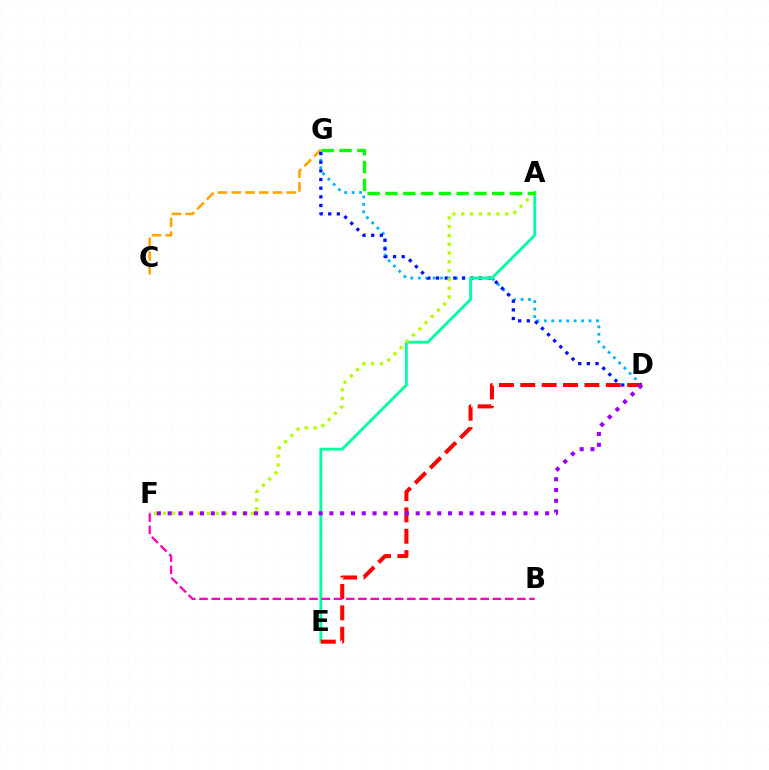{('D', 'G'): [{'color': '#00b5ff', 'line_style': 'dotted', 'thickness': 2.02}, {'color': '#0010ff', 'line_style': 'dotted', 'thickness': 2.35}], ('C', 'G'): [{'color': '#ffa500', 'line_style': 'dashed', 'thickness': 1.87}], ('A', 'E'): [{'color': '#00ff9d', 'line_style': 'solid', 'thickness': 2.03}], ('D', 'E'): [{'color': '#ff0000', 'line_style': 'dashed', 'thickness': 2.9}], ('A', 'F'): [{'color': '#b3ff00', 'line_style': 'dotted', 'thickness': 2.39}], ('D', 'F'): [{'color': '#9b00ff', 'line_style': 'dotted', 'thickness': 2.93}], ('B', 'F'): [{'color': '#ff00bd', 'line_style': 'dashed', 'thickness': 1.66}], ('A', 'G'): [{'color': '#08ff00', 'line_style': 'dashed', 'thickness': 2.42}]}